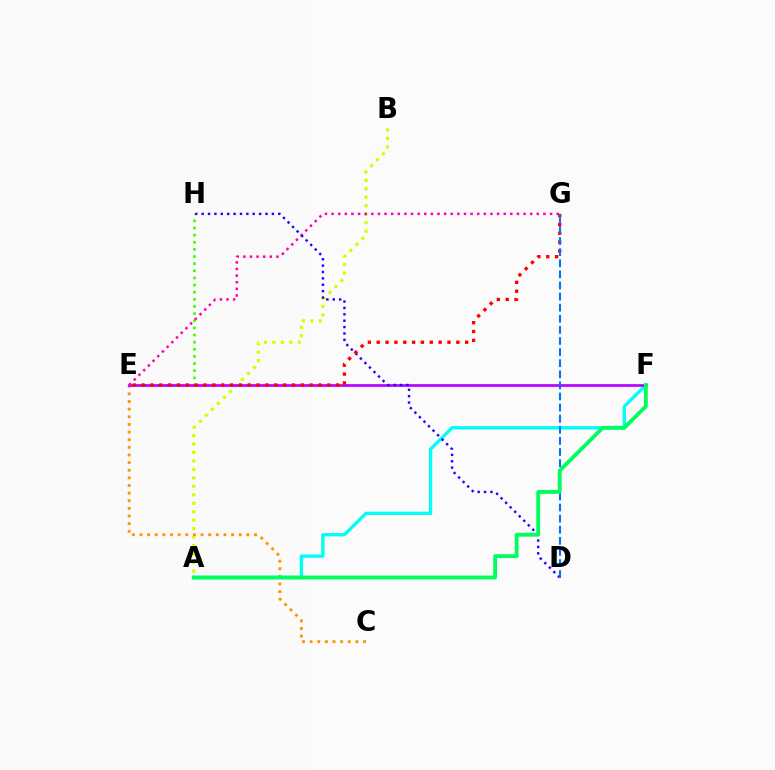{('A', 'B'): [{'color': '#d1ff00', 'line_style': 'dotted', 'thickness': 2.3}], ('C', 'E'): [{'color': '#ff9400', 'line_style': 'dotted', 'thickness': 2.07}], ('A', 'F'): [{'color': '#00fff6', 'line_style': 'solid', 'thickness': 2.4}, {'color': '#00ff5c', 'line_style': 'solid', 'thickness': 2.77}], ('E', 'H'): [{'color': '#3dff00', 'line_style': 'dotted', 'thickness': 1.94}], ('E', 'F'): [{'color': '#b900ff', 'line_style': 'solid', 'thickness': 1.94}], ('E', 'G'): [{'color': '#ff00ac', 'line_style': 'dotted', 'thickness': 1.8}, {'color': '#ff0000', 'line_style': 'dotted', 'thickness': 2.4}], ('D', 'H'): [{'color': '#2500ff', 'line_style': 'dotted', 'thickness': 1.73}], ('D', 'G'): [{'color': '#0074ff', 'line_style': 'dashed', 'thickness': 1.51}]}